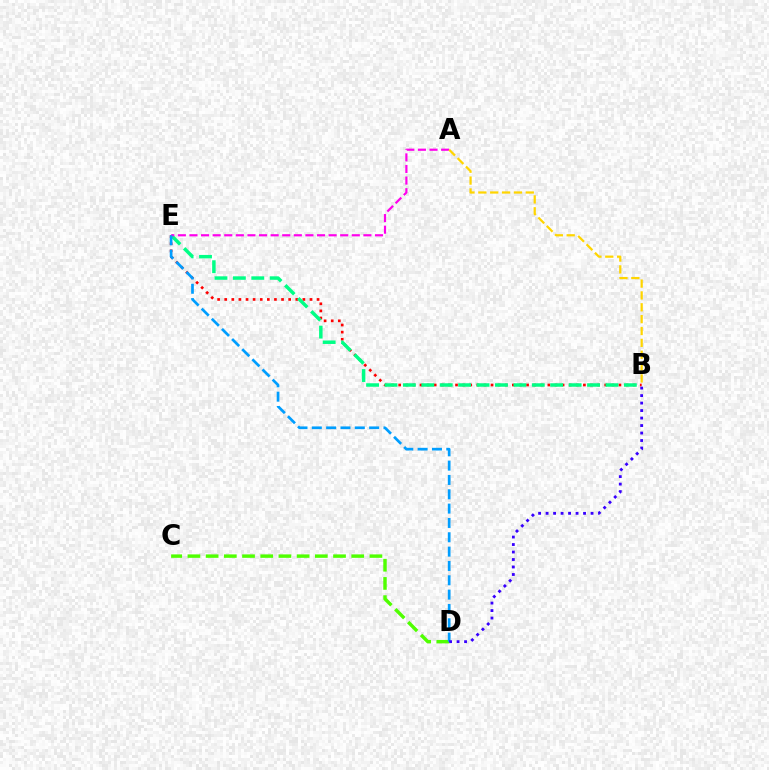{('C', 'D'): [{'color': '#4fff00', 'line_style': 'dashed', 'thickness': 2.47}], ('B', 'E'): [{'color': '#ff0000', 'line_style': 'dotted', 'thickness': 1.93}, {'color': '#00ff86', 'line_style': 'dashed', 'thickness': 2.5}], ('A', 'E'): [{'color': '#ff00ed', 'line_style': 'dashed', 'thickness': 1.58}], ('A', 'B'): [{'color': '#ffd500', 'line_style': 'dashed', 'thickness': 1.61}], ('D', 'E'): [{'color': '#009eff', 'line_style': 'dashed', 'thickness': 1.95}], ('B', 'D'): [{'color': '#3700ff', 'line_style': 'dotted', 'thickness': 2.04}]}